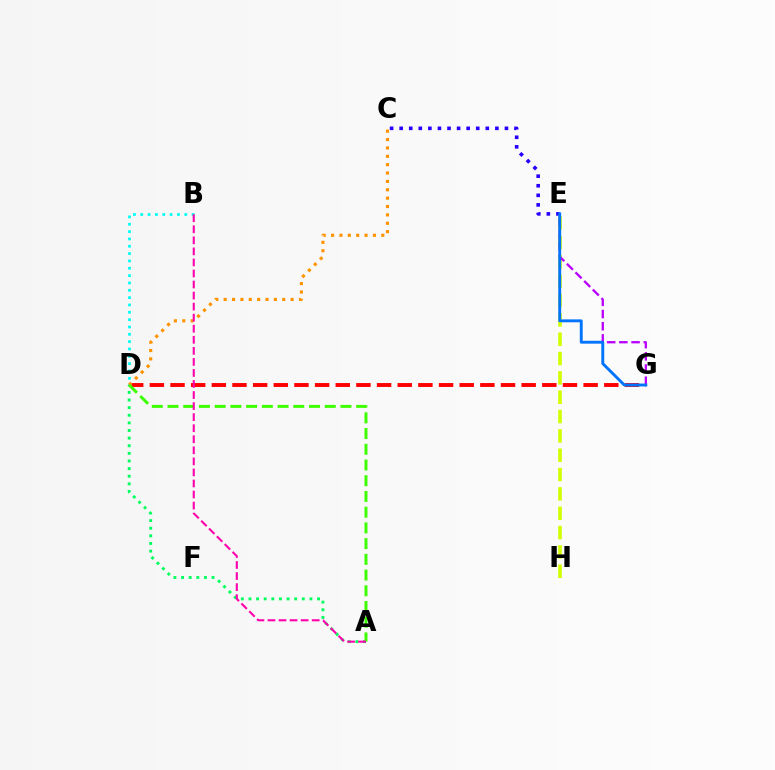{('E', 'H'): [{'color': '#d1ff00', 'line_style': 'dashed', 'thickness': 2.63}], ('D', 'G'): [{'color': '#ff0000', 'line_style': 'dashed', 'thickness': 2.81}], ('B', 'D'): [{'color': '#00fff6', 'line_style': 'dotted', 'thickness': 1.99}], ('E', 'G'): [{'color': '#b900ff', 'line_style': 'dashed', 'thickness': 1.66}, {'color': '#0074ff', 'line_style': 'solid', 'thickness': 2.08}], ('C', 'E'): [{'color': '#2500ff', 'line_style': 'dotted', 'thickness': 2.6}], ('C', 'D'): [{'color': '#ff9400', 'line_style': 'dotted', 'thickness': 2.27}], ('A', 'D'): [{'color': '#00ff5c', 'line_style': 'dotted', 'thickness': 2.07}, {'color': '#3dff00', 'line_style': 'dashed', 'thickness': 2.14}], ('A', 'B'): [{'color': '#ff00ac', 'line_style': 'dashed', 'thickness': 1.5}]}